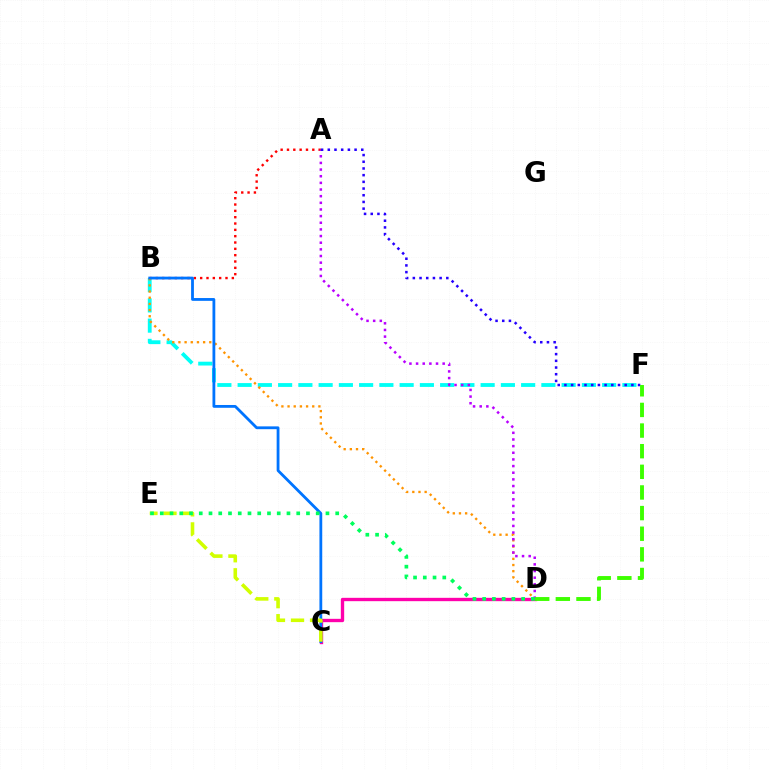{('C', 'D'): [{'color': '#ff00ac', 'line_style': 'solid', 'thickness': 2.41}], ('A', 'B'): [{'color': '#ff0000', 'line_style': 'dotted', 'thickness': 1.72}], ('B', 'F'): [{'color': '#00fff6', 'line_style': 'dashed', 'thickness': 2.75}], ('B', 'D'): [{'color': '#ff9400', 'line_style': 'dotted', 'thickness': 1.68}], ('B', 'C'): [{'color': '#0074ff', 'line_style': 'solid', 'thickness': 2.02}], ('A', 'D'): [{'color': '#b900ff', 'line_style': 'dotted', 'thickness': 1.81}], ('C', 'E'): [{'color': '#d1ff00', 'line_style': 'dashed', 'thickness': 2.59}], ('A', 'F'): [{'color': '#2500ff', 'line_style': 'dotted', 'thickness': 1.82}], ('D', 'E'): [{'color': '#00ff5c', 'line_style': 'dotted', 'thickness': 2.65}], ('D', 'F'): [{'color': '#3dff00', 'line_style': 'dashed', 'thickness': 2.8}]}